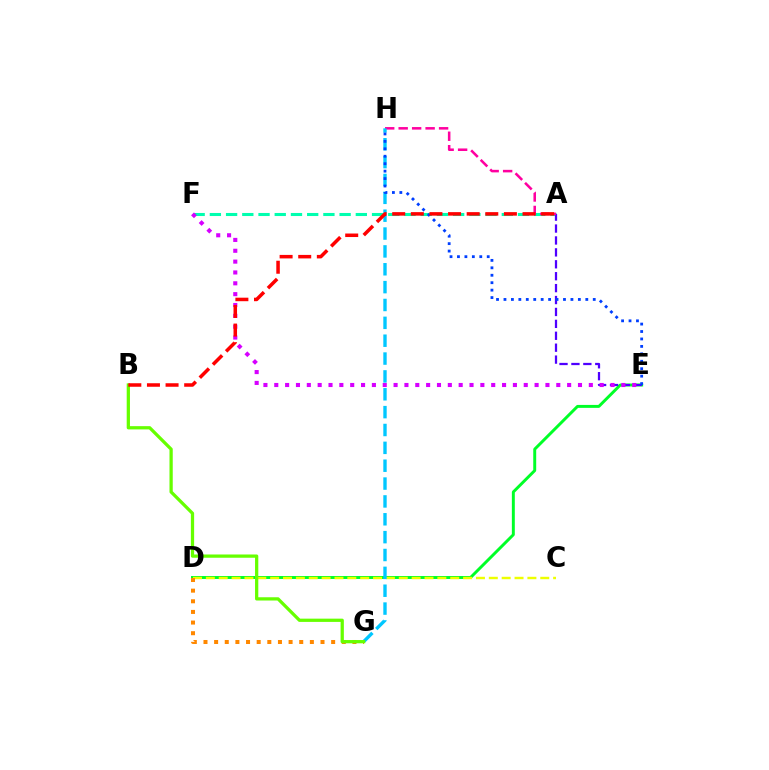{('D', 'E'): [{'color': '#00ff27', 'line_style': 'solid', 'thickness': 2.12}], ('A', 'F'): [{'color': '#00ffaf', 'line_style': 'dashed', 'thickness': 2.2}], ('A', 'E'): [{'color': '#4f00ff', 'line_style': 'dashed', 'thickness': 1.62}], ('E', 'F'): [{'color': '#d600ff', 'line_style': 'dotted', 'thickness': 2.95}], ('A', 'H'): [{'color': '#ff00a0', 'line_style': 'dashed', 'thickness': 1.83}], ('C', 'D'): [{'color': '#eeff00', 'line_style': 'dashed', 'thickness': 1.75}], ('D', 'G'): [{'color': '#ff8800', 'line_style': 'dotted', 'thickness': 2.89}], ('G', 'H'): [{'color': '#00c7ff', 'line_style': 'dashed', 'thickness': 2.43}], ('B', 'G'): [{'color': '#66ff00', 'line_style': 'solid', 'thickness': 2.35}], ('E', 'H'): [{'color': '#003fff', 'line_style': 'dotted', 'thickness': 2.02}], ('A', 'B'): [{'color': '#ff0000', 'line_style': 'dashed', 'thickness': 2.53}]}